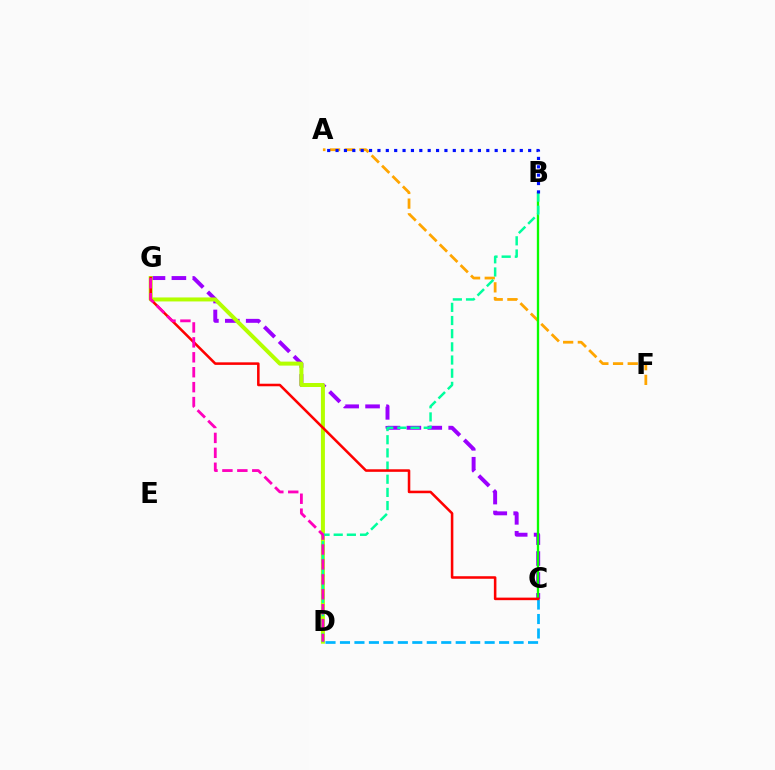{('C', 'G'): [{'color': '#9b00ff', 'line_style': 'dashed', 'thickness': 2.84}, {'color': '#ff0000', 'line_style': 'solid', 'thickness': 1.83}], ('A', 'F'): [{'color': '#ffa500', 'line_style': 'dashed', 'thickness': 1.99}], ('B', 'C'): [{'color': '#08ff00', 'line_style': 'solid', 'thickness': 1.67}], ('C', 'D'): [{'color': '#00b5ff', 'line_style': 'dashed', 'thickness': 1.97}], ('D', 'G'): [{'color': '#b3ff00', 'line_style': 'solid', 'thickness': 2.88}, {'color': '#ff00bd', 'line_style': 'dashed', 'thickness': 2.03}], ('B', 'D'): [{'color': '#00ff9d', 'line_style': 'dashed', 'thickness': 1.79}], ('A', 'B'): [{'color': '#0010ff', 'line_style': 'dotted', 'thickness': 2.28}]}